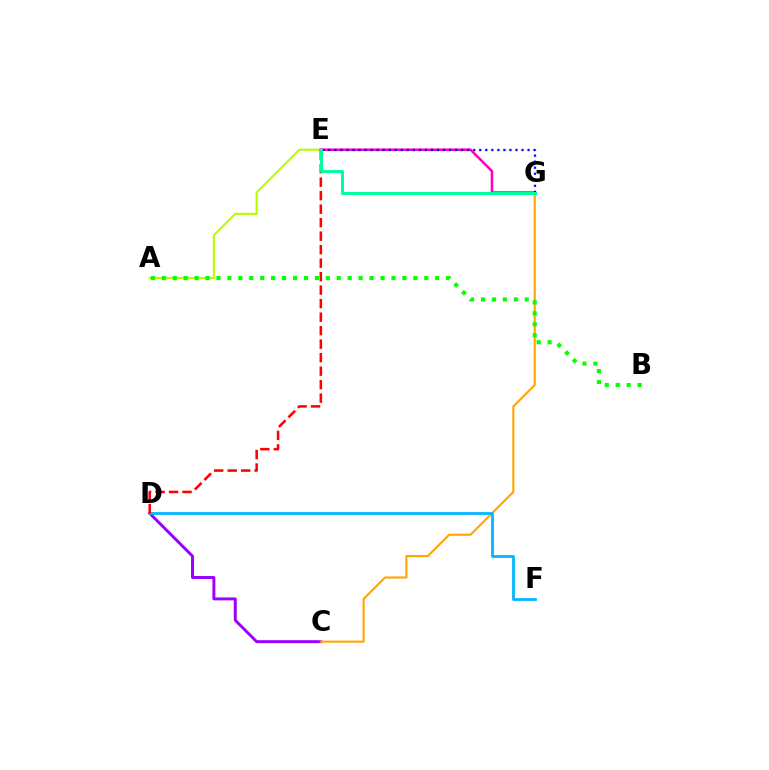{('A', 'E'): [{'color': '#b3ff00', 'line_style': 'solid', 'thickness': 1.53}], ('E', 'G'): [{'color': '#ff00bd', 'line_style': 'solid', 'thickness': 1.84}, {'color': '#0010ff', 'line_style': 'dotted', 'thickness': 1.64}, {'color': '#00ff9d', 'line_style': 'solid', 'thickness': 2.15}], ('C', 'D'): [{'color': '#9b00ff', 'line_style': 'solid', 'thickness': 2.12}], ('C', 'G'): [{'color': '#ffa500', 'line_style': 'solid', 'thickness': 1.52}], ('D', 'F'): [{'color': '#00b5ff', 'line_style': 'solid', 'thickness': 1.98}], ('D', 'E'): [{'color': '#ff0000', 'line_style': 'dashed', 'thickness': 1.83}], ('A', 'B'): [{'color': '#08ff00', 'line_style': 'dotted', 'thickness': 2.97}]}